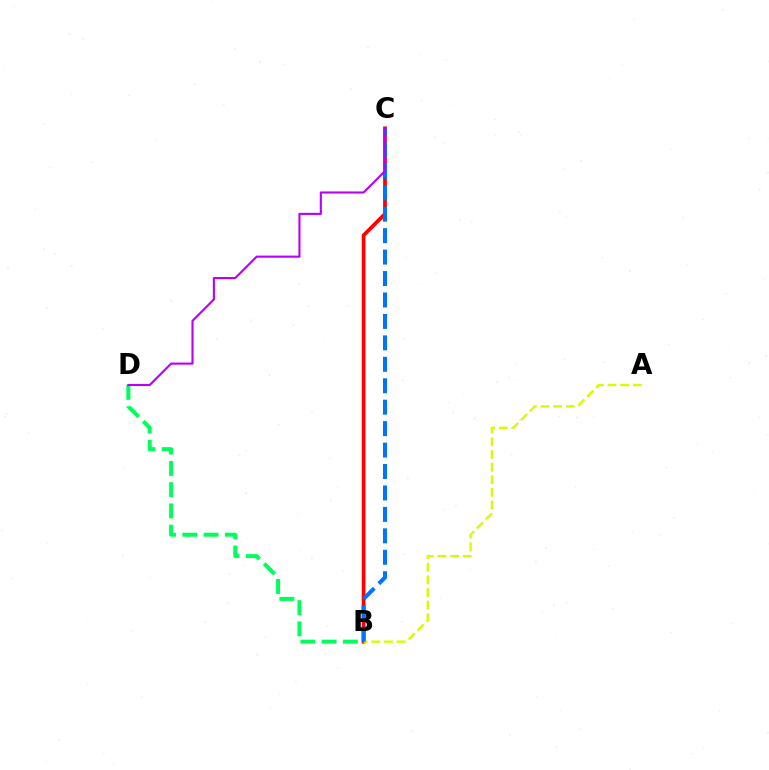{('B', 'C'): [{'color': '#ff0000', 'line_style': 'solid', 'thickness': 2.69}, {'color': '#0074ff', 'line_style': 'dashed', 'thickness': 2.91}], ('B', 'D'): [{'color': '#00ff5c', 'line_style': 'dashed', 'thickness': 2.89}], ('A', 'B'): [{'color': '#d1ff00', 'line_style': 'dashed', 'thickness': 1.72}], ('C', 'D'): [{'color': '#b900ff', 'line_style': 'solid', 'thickness': 1.53}]}